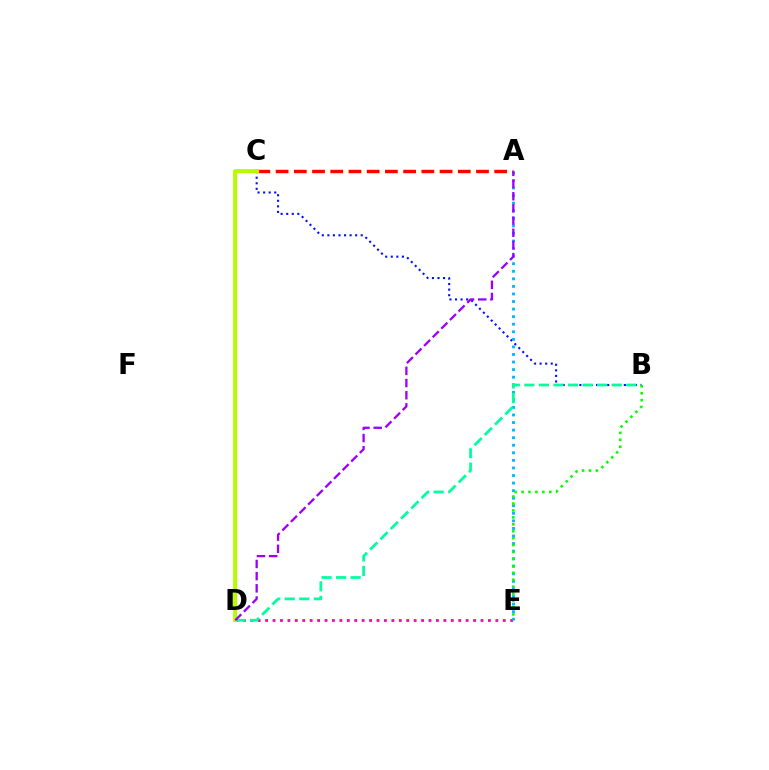{('D', 'E'): [{'color': '#ff00bd', 'line_style': 'dotted', 'thickness': 2.02}], ('A', 'C'): [{'color': '#ff0000', 'line_style': 'dashed', 'thickness': 2.48}], ('B', 'C'): [{'color': '#0010ff', 'line_style': 'dotted', 'thickness': 1.51}], ('A', 'E'): [{'color': '#00b5ff', 'line_style': 'dotted', 'thickness': 2.06}], ('B', 'D'): [{'color': '#00ff9d', 'line_style': 'dashed', 'thickness': 1.98}], ('C', 'D'): [{'color': '#ffa500', 'line_style': 'solid', 'thickness': 2.3}, {'color': '#b3ff00', 'line_style': 'solid', 'thickness': 2.74}], ('A', 'D'): [{'color': '#9b00ff', 'line_style': 'dashed', 'thickness': 1.65}], ('B', 'E'): [{'color': '#08ff00', 'line_style': 'dotted', 'thickness': 1.88}]}